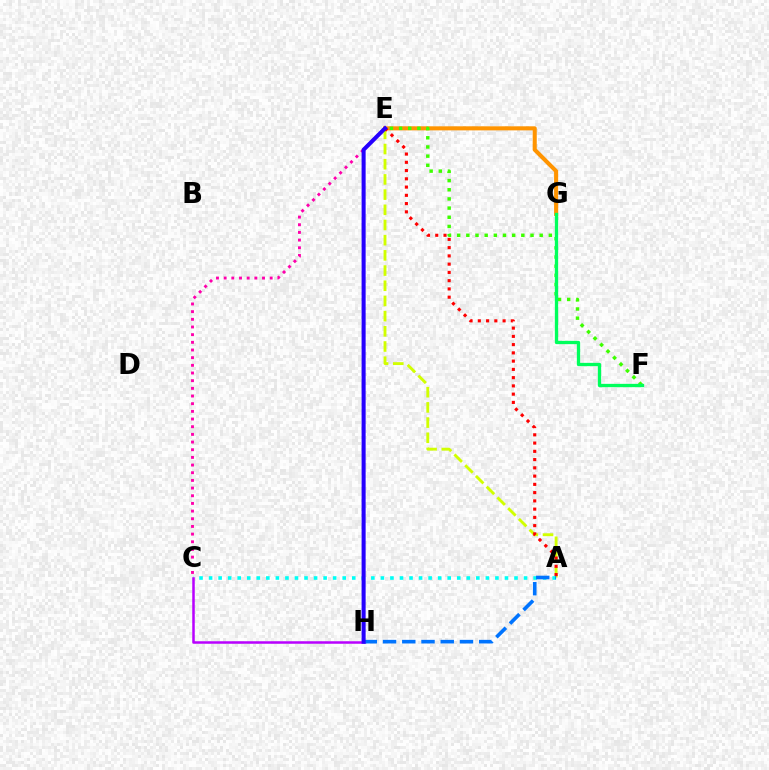{('C', 'E'): [{'color': '#ff00ac', 'line_style': 'dotted', 'thickness': 2.08}], ('A', 'E'): [{'color': '#d1ff00', 'line_style': 'dashed', 'thickness': 2.06}, {'color': '#ff0000', 'line_style': 'dotted', 'thickness': 2.24}], ('E', 'G'): [{'color': '#ff9400', 'line_style': 'solid', 'thickness': 2.93}], ('E', 'F'): [{'color': '#3dff00', 'line_style': 'dotted', 'thickness': 2.49}], ('A', 'C'): [{'color': '#00fff6', 'line_style': 'dotted', 'thickness': 2.59}], ('F', 'G'): [{'color': '#00ff5c', 'line_style': 'solid', 'thickness': 2.38}], ('C', 'H'): [{'color': '#b900ff', 'line_style': 'solid', 'thickness': 1.81}], ('A', 'H'): [{'color': '#0074ff', 'line_style': 'dashed', 'thickness': 2.61}], ('E', 'H'): [{'color': '#2500ff', 'line_style': 'solid', 'thickness': 2.91}]}